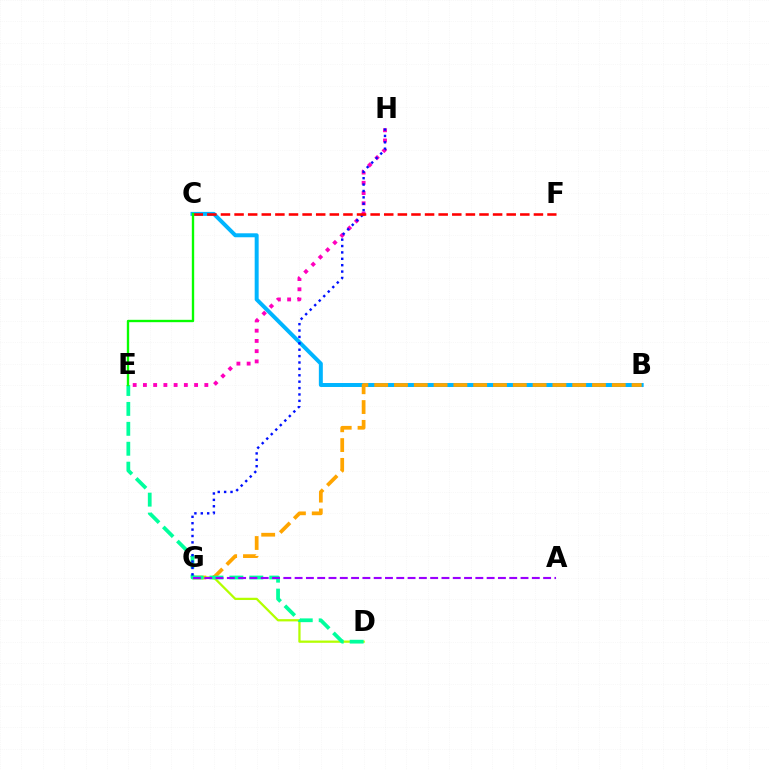{('B', 'C'): [{'color': '#00b5ff', 'line_style': 'solid', 'thickness': 2.86}], ('B', 'G'): [{'color': '#ffa500', 'line_style': 'dashed', 'thickness': 2.69}], ('E', 'H'): [{'color': '#ff00bd', 'line_style': 'dotted', 'thickness': 2.78}], ('D', 'G'): [{'color': '#b3ff00', 'line_style': 'solid', 'thickness': 1.62}], ('D', 'E'): [{'color': '#00ff9d', 'line_style': 'dashed', 'thickness': 2.71}], ('G', 'H'): [{'color': '#0010ff', 'line_style': 'dotted', 'thickness': 1.74}], ('C', 'F'): [{'color': '#ff0000', 'line_style': 'dashed', 'thickness': 1.85}], ('C', 'E'): [{'color': '#08ff00', 'line_style': 'solid', 'thickness': 1.7}], ('A', 'G'): [{'color': '#9b00ff', 'line_style': 'dashed', 'thickness': 1.53}]}